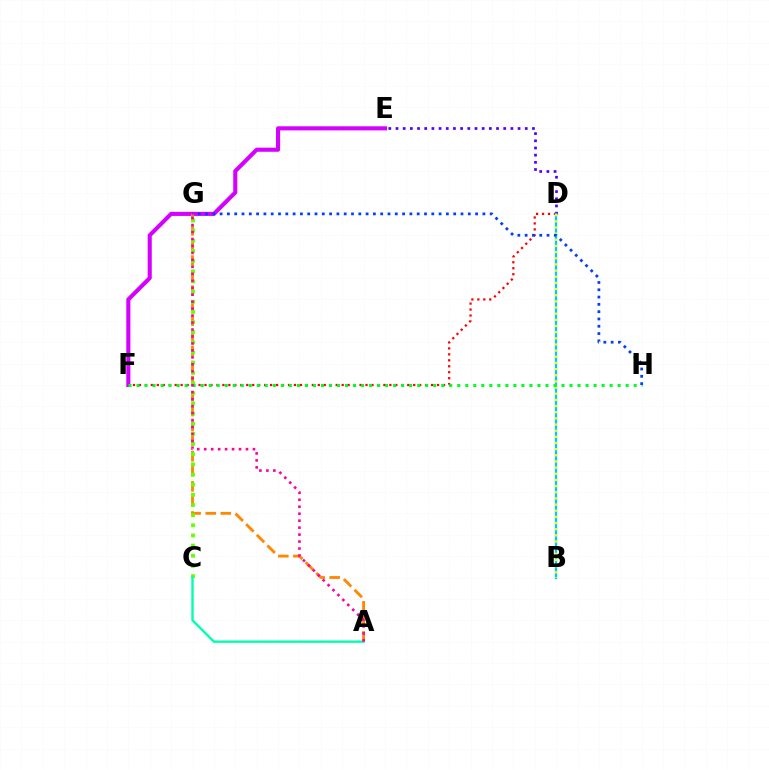{('D', 'E'): [{'color': '#4f00ff', 'line_style': 'dotted', 'thickness': 1.95}], ('D', 'F'): [{'color': '#ff0000', 'line_style': 'dotted', 'thickness': 1.62}], ('E', 'F'): [{'color': '#d600ff', 'line_style': 'solid', 'thickness': 2.94}], ('A', 'G'): [{'color': '#ff8800', 'line_style': 'dashed', 'thickness': 2.05}, {'color': '#ff00a0', 'line_style': 'dotted', 'thickness': 1.89}], ('C', 'G'): [{'color': '#66ff00', 'line_style': 'dotted', 'thickness': 2.76}], ('B', 'D'): [{'color': '#00c7ff', 'line_style': 'solid', 'thickness': 1.66}, {'color': '#eeff00', 'line_style': 'dotted', 'thickness': 1.67}], ('F', 'H'): [{'color': '#00ff27', 'line_style': 'dotted', 'thickness': 2.18}], ('A', 'C'): [{'color': '#00ffaf', 'line_style': 'solid', 'thickness': 1.7}], ('G', 'H'): [{'color': '#003fff', 'line_style': 'dotted', 'thickness': 1.98}]}